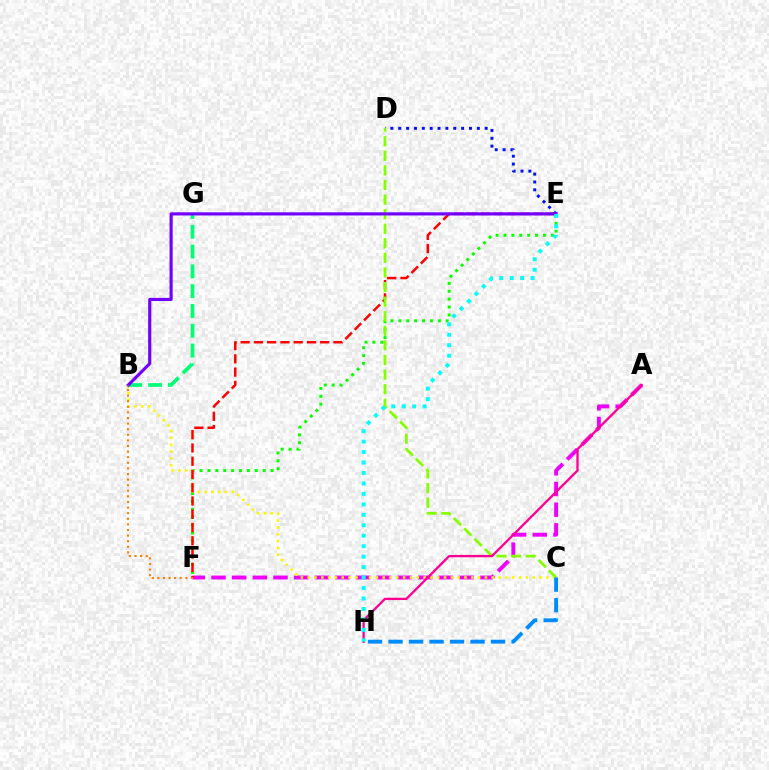{('A', 'F'): [{'color': '#ee00ff', 'line_style': 'dashed', 'thickness': 2.81}], ('D', 'E'): [{'color': '#0010ff', 'line_style': 'dotted', 'thickness': 2.14}], ('E', 'F'): [{'color': '#08ff00', 'line_style': 'dotted', 'thickness': 2.14}, {'color': '#ff0000', 'line_style': 'dashed', 'thickness': 1.8}], ('B', 'C'): [{'color': '#fcf500', 'line_style': 'dotted', 'thickness': 1.85}], ('B', 'G'): [{'color': '#00ff74', 'line_style': 'dashed', 'thickness': 2.69}], ('C', 'D'): [{'color': '#84ff00', 'line_style': 'dashed', 'thickness': 1.98}], ('B', 'E'): [{'color': '#7200ff', 'line_style': 'solid', 'thickness': 2.27}], ('C', 'H'): [{'color': '#008cff', 'line_style': 'dashed', 'thickness': 2.79}], ('A', 'H'): [{'color': '#ff0094', 'line_style': 'solid', 'thickness': 1.66}], ('E', 'H'): [{'color': '#00fff6', 'line_style': 'dotted', 'thickness': 2.84}], ('B', 'F'): [{'color': '#ff7c00', 'line_style': 'dotted', 'thickness': 1.52}]}